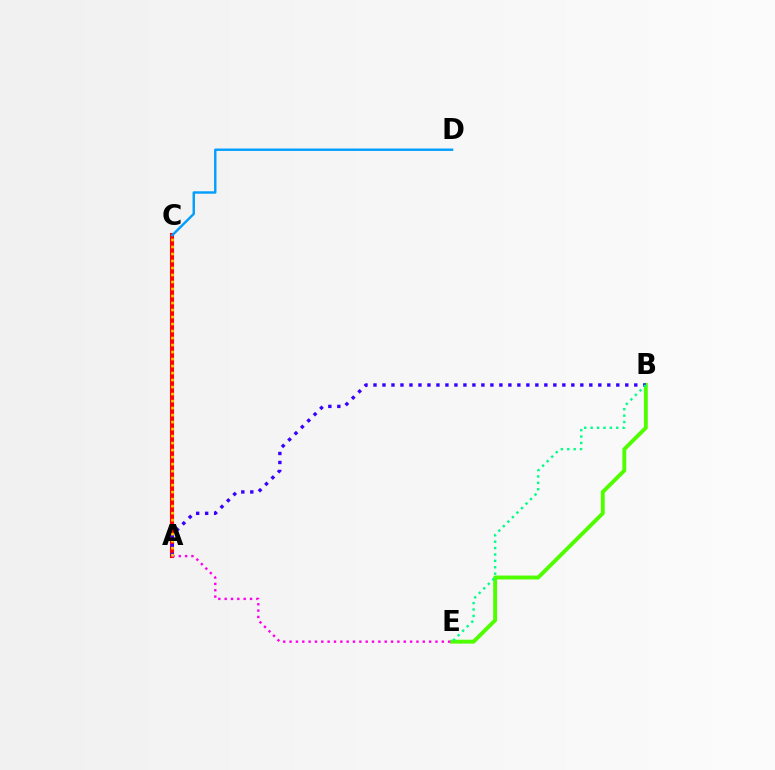{('B', 'E'): [{'color': '#4fff00', 'line_style': 'solid', 'thickness': 2.81}, {'color': '#00ff86', 'line_style': 'dotted', 'thickness': 1.74}], ('A', 'C'): [{'color': '#ff0000', 'line_style': 'solid', 'thickness': 2.95}, {'color': '#ffd500', 'line_style': 'dotted', 'thickness': 1.9}], ('C', 'D'): [{'color': '#009eff', 'line_style': 'solid', 'thickness': 1.74}], ('A', 'B'): [{'color': '#3700ff', 'line_style': 'dotted', 'thickness': 2.44}], ('A', 'E'): [{'color': '#ff00ed', 'line_style': 'dotted', 'thickness': 1.72}]}